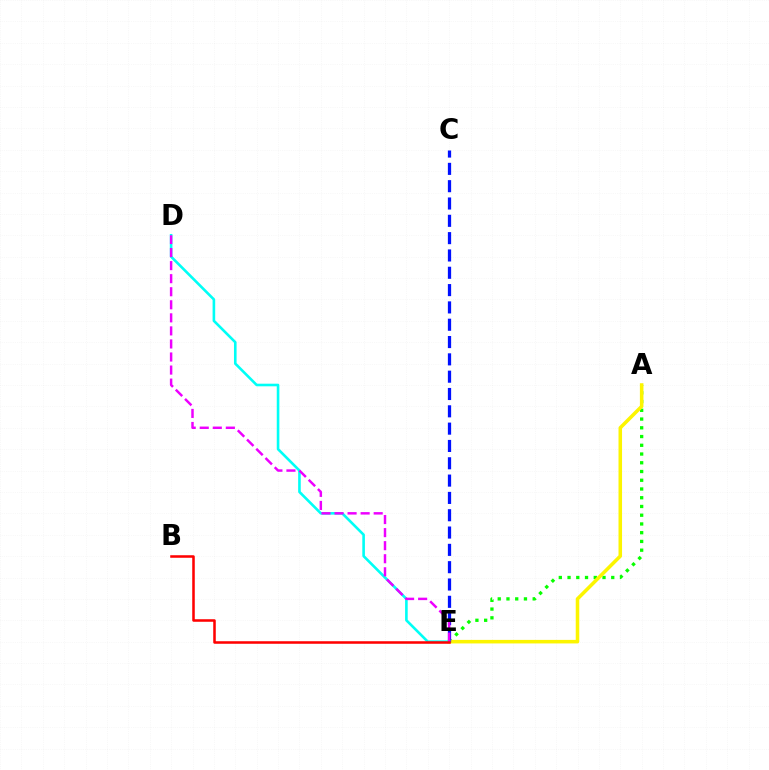{('A', 'E'): [{'color': '#08ff00', 'line_style': 'dotted', 'thickness': 2.37}, {'color': '#fcf500', 'line_style': 'solid', 'thickness': 2.55}], ('C', 'E'): [{'color': '#0010ff', 'line_style': 'dashed', 'thickness': 2.35}], ('D', 'E'): [{'color': '#00fff6', 'line_style': 'solid', 'thickness': 1.88}, {'color': '#ee00ff', 'line_style': 'dashed', 'thickness': 1.77}], ('B', 'E'): [{'color': '#ff0000', 'line_style': 'solid', 'thickness': 1.83}]}